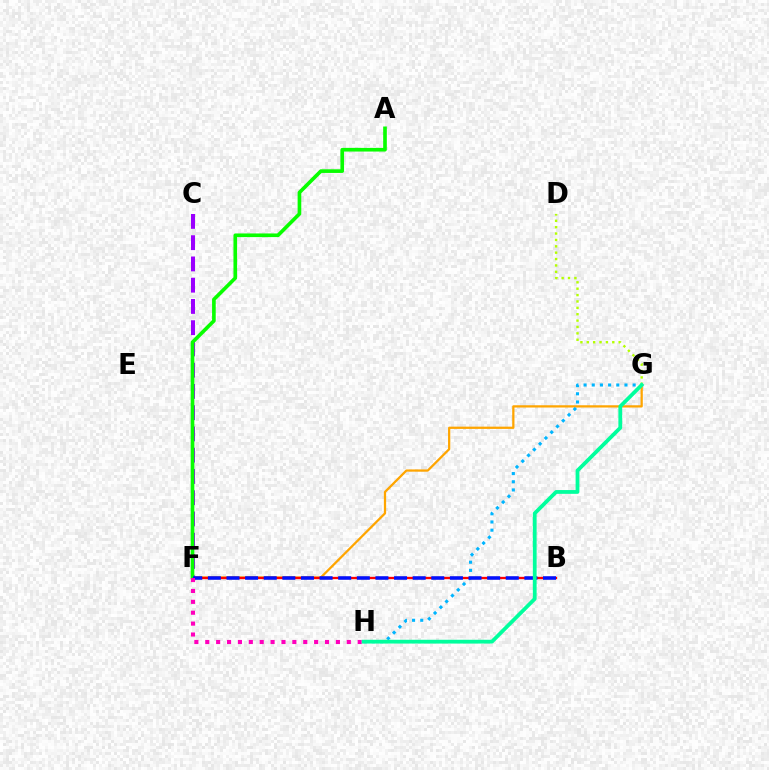{('F', 'G'): [{'color': '#ffa500', 'line_style': 'solid', 'thickness': 1.63}], ('D', 'G'): [{'color': '#b3ff00', 'line_style': 'dotted', 'thickness': 1.73}], ('G', 'H'): [{'color': '#00b5ff', 'line_style': 'dotted', 'thickness': 2.22}, {'color': '#00ff9d', 'line_style': 'solid', 'thickness': 2.72}], ('C', 'F'): [{'color': '#9b00ff', 'line_style': 'dashed', 'thickness': 2.89}], ('B', 'F'): [{'color': '#ff0000', 'line_style': 'solid', 'thickness': 1.66}, {'color': '#0010ff', 'line_style': 'dashed', 'thickness': 2.53}], ('A', 'F'): [{'color': '#08ff00', 'line_style': 'solid', 'thickness': 2.63}], ('F', 'H'): [{'color': '#ff00bd', 'line_style': 'dotted', 'thickness': 2.96}]}